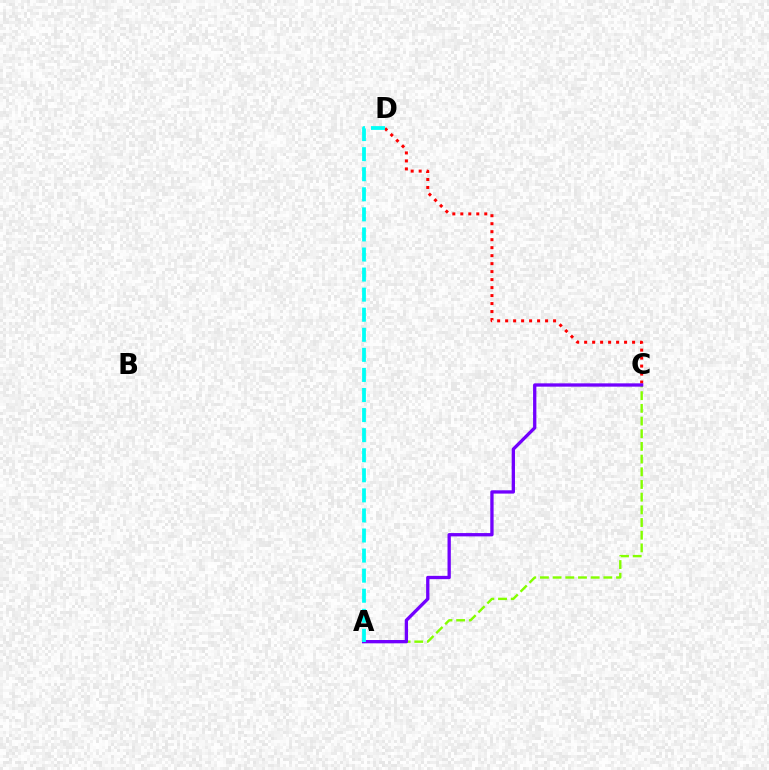{('C', 'D'): [{'color': '#ff0000', 'line_style': 'dotted', 'thickness': 2.17}], ('A', 'C'): [{'color': '#84ff00', 'line_style': 'dashed', 'thickness': 1.72}, {'color': '#7200ff', 'line_style': 'solid', 'thickness': 2.38}], ('A', 'D'): [{'color': '#00fff6', 'line_style': 'dashed', 'thickness': 2.73}]}